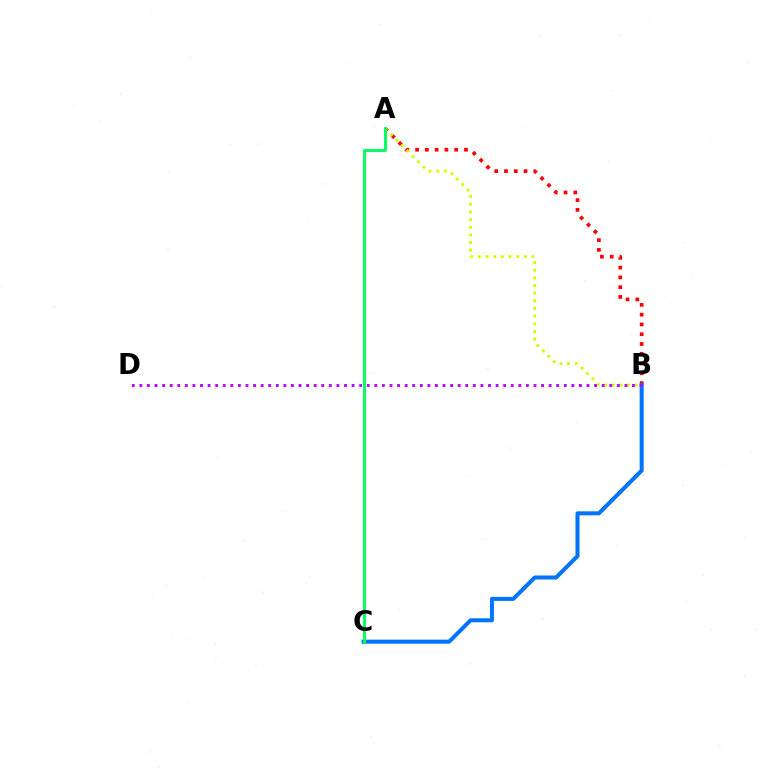{('A', 'B'): [{'color': '#ff0000', 'line_style': 'dotted', 'thickness': 2.66}, {'color': '#d1ff00', 'line_style': 'dotted', 'thickness': 2.08}], ('B', 'C'): [{'color': '#0074ff', 'line_style': 'solid', 'thickness': 2.89}], ('A', 'C'): [{'color': '#00ff5c', 'line_style': 'solid', 'thickness': 2.09}], ('B', 'D'): [{'color': '#b900ff', 'line_style': 'dotted', 'thickness': 2.06}]}